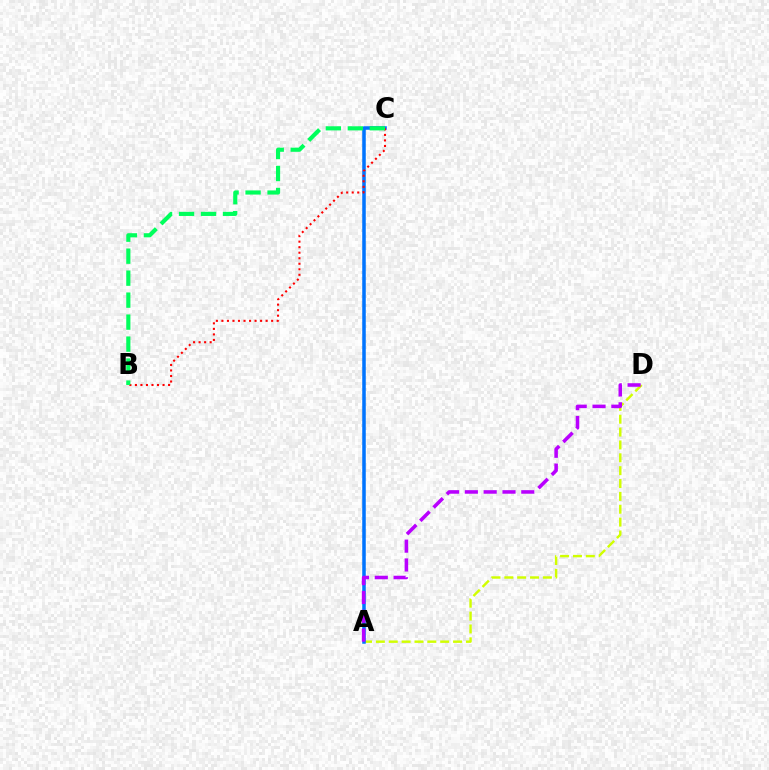{('A', 'D'): [{'color': '#d1ff00', 'line_style': 'dashed', 'thickness': 1.75}, {'color': '#b900ff', 'line_style': 'dashed', 'thickness': 2.56}], ('A', 'C'): [{'color': '#0074ff', 'line_style': 'solid', 'thickness': 2.54}], ('B', 'C'): [{'color': '#ff0000', 'line_style': 'dotted', 'thickness': 1.5}, {'color': '#00ff5c', 'line_style': 'dashed', 'thickness': 2.99}]}